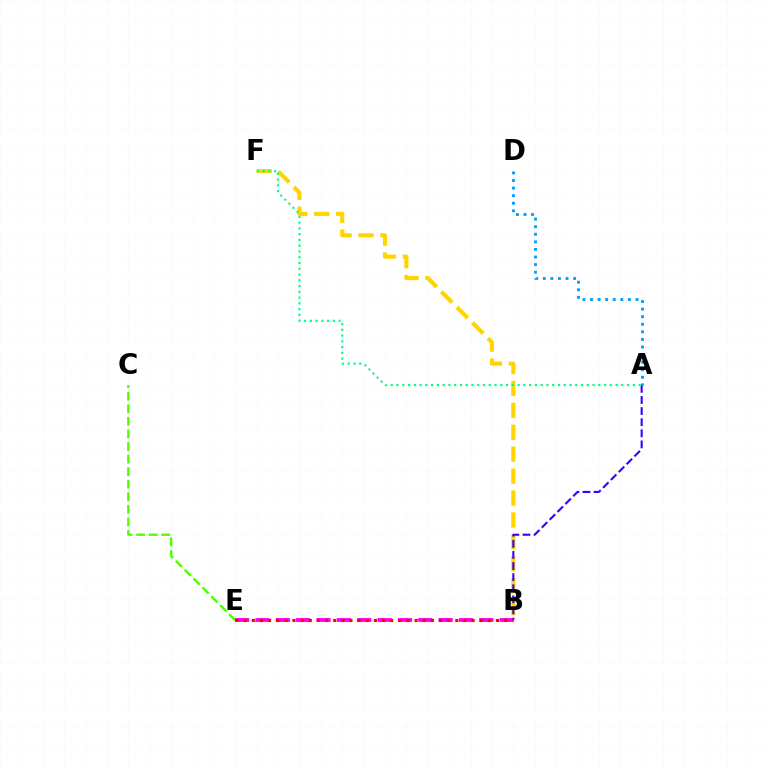{('B', 'F'): [{'color': '#ffd500', 'line_style': 'dashed', 'thickness': 2.98}], ('C', 'E'): [{'color': '#4fff00', 'line_style': 'dashed', 'thickness': 1.71}], ('A', 'B'): [{'color': '#3700ff', 'line_style': 'dashed', 'thickness': 1.51}], ('B', 'E'): [{'color': '#ff00ed', 'line_style': 'dashed', 'thickness': 2.76}, {'color': '#ff0000', 'line_style': 'dotted', 'thickness': 2.21}], ('A', 'F'): [{'color': '#00ff86', 'line_style': 'dotted', 'thickness': 1.57}], ('A', 'D'): [{'color': '#009eff', 'line_style': 'dotted', 'thickness': 2.06}]}